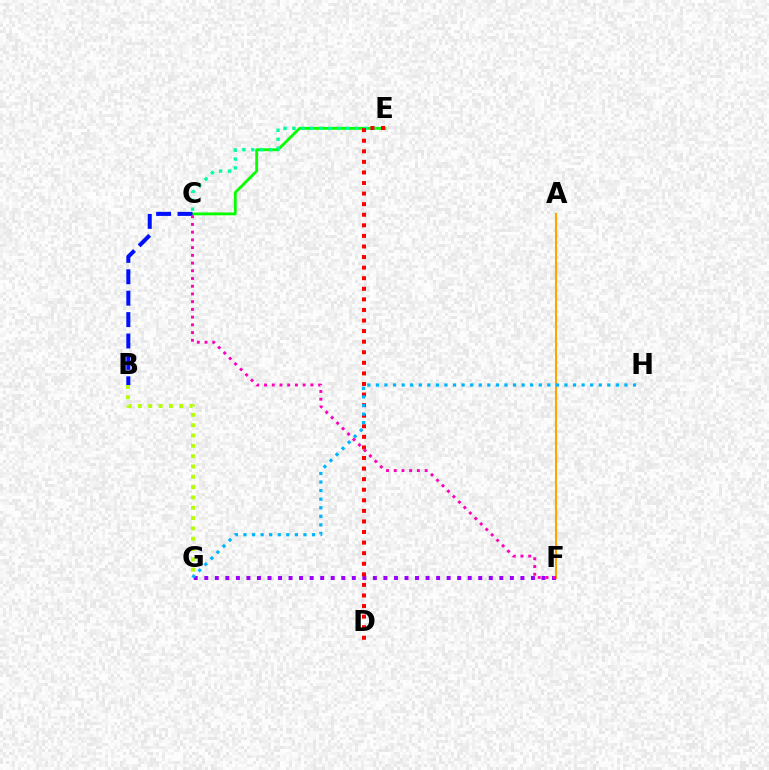{('C', 'E'): [{'color': '#08ff00', 'line_style': 'solid', 'thickness': 2.05}, {'color': '#00ff9d', 'line_style': 'dotted', 'thickness': 2.43}], ('A', 'F'): [{'color': '#ffa500', 'line_style': 'solid', 'thickness': 1.55}], ('B', 'G'): [{'color': '#b3ff00', 'line_style': 'dotted', 'thickness': 2.8}], ('F', 'G'): [{'color': '#9b00ff', 'line_style': 'dotted', 'thickness': 2.86}], ('B', 'C'): [{'color': '#0010ff', 'line_style': 'dashed', 'thickness': 2.91}], ('D', 'E'): [{'color': '#ff0000', 'line_style': 'dotted', 'thickness': 2.87}], ('G', 'H'): [{'color': '#00b5ff', 'line_style': 'dotted', 'thickness': 2.33}], ('C', 'F'): [{'color': '#ff00bd', 'line_style': 'dotted', 'thickness': 2.1}]}